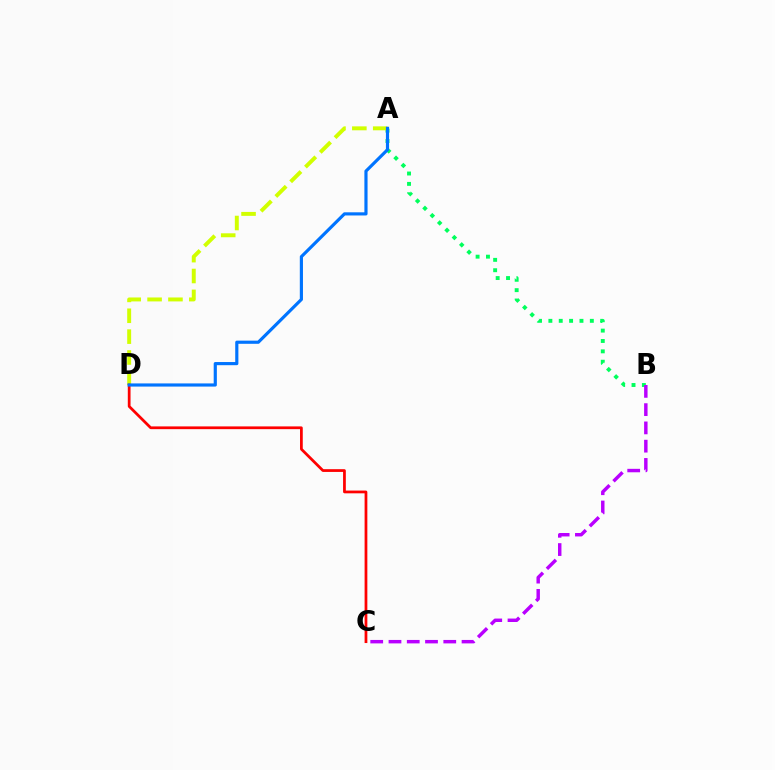{('A', 'B'): [{'color': '#00ff5c', 'line_style': 'dotted', 'thickness': 2.82}], ('A', 'D'): [{'color': '#d1ff00', 'line_style': 'dashed', 'thickness': 2.83}, {'color': '#0074ff', 'line_style': 'solid', 'thickness': 2.28}], ('C', 'D'): [{'color': '#ff0000', 'line_style': 'solid', 'thickness': 1.98}], ('B', 'C'): [{'color': '#b900ff', 'line_style': 'dashed', 'thickness': 2.48}]}